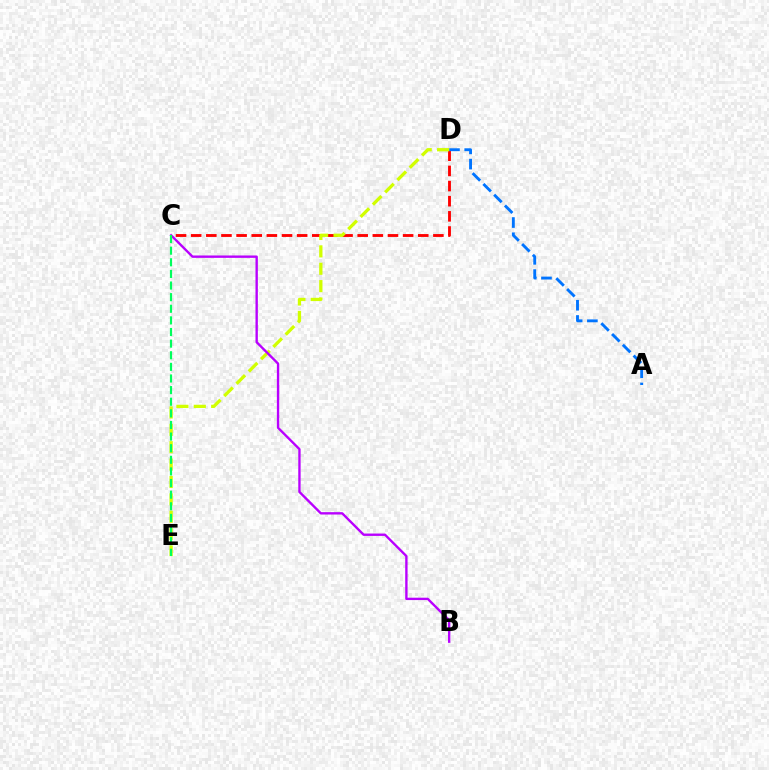{('C', 'D'): [{'color': '#ff0000', 'line_style': 'dashed', 'thickness': 2.06}], ('A', 'D'): [{'color': '#0074ff', 'line_style': 'dashed', 'thickness': 2.07}], ('D', 'E'): [{'color': '#d1ff00', 'line_style': 'dashed', 'thickness': 2.36}], ('B', 'C'): [{'color': '#b900ff', 'line_style': 'solid', 'thickness': 1.71}], ('C', 'E'): [{'color': '#00ff5c', 'line_style': 'dashed', 'thickness': 1.58}]}